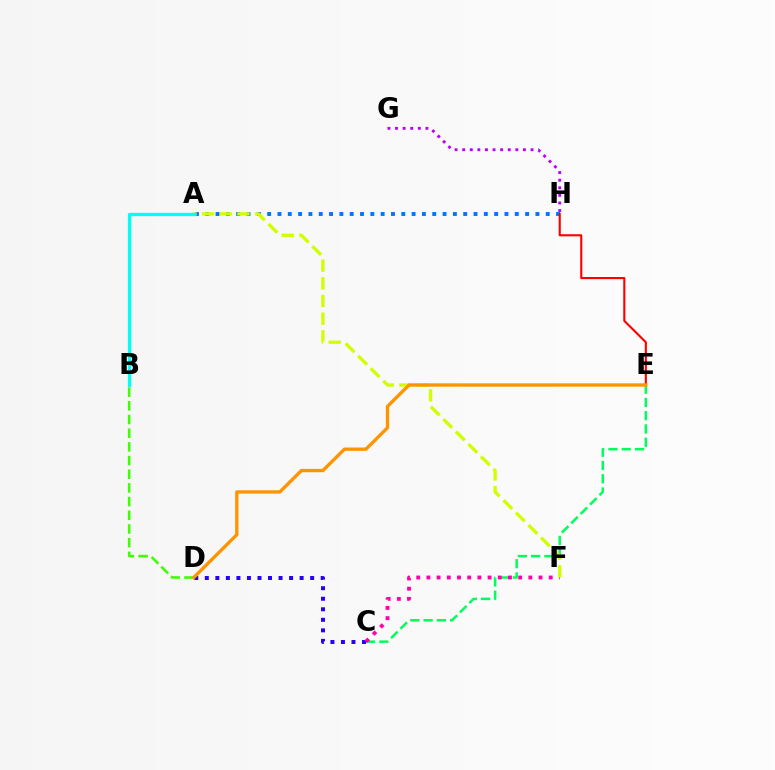{('C', 'E'): [{'color': '#00ff5c', 'line_style': 'dashed', 'thickness': 1.8}], ('C', 'D'): [{'color': '#2500ff', 'line_style': 'dotted', 'thickness': 2.86}], ('B', 'D'): [{'color': '#3dff00', 'line_style': 'dashed', 'thickness': 1.86}], ('A', 'H'): [{'color': '#0074ff', 'line_style': 'dotted', 'thickness': 2.8}], ('G', 'H'): [{'color': '#b900ff', 'line_style': 'dotted', 'thickness': 2.06}], ('C', 'F'): [{'color': '#ff00ac', 'line_style': 'dotted', 'thickness': 2.77}], ('E', 'H'): [{'color': '#ff0000', 'line_style': 'solid', 'thickness': 1.52}], ('A', 'F'): [{'color': '#d1ff00', 'line_style': 'dashed', 'thickness': 2.4}], ('D', 'E'): [{'color': '#ff9400', 'line_style': 'solid', 'thickness': 2.4}], ('A', 'B'): [{'color': '#00fff6', 'line_style': 'solid', 'thickness': 2.38}]}